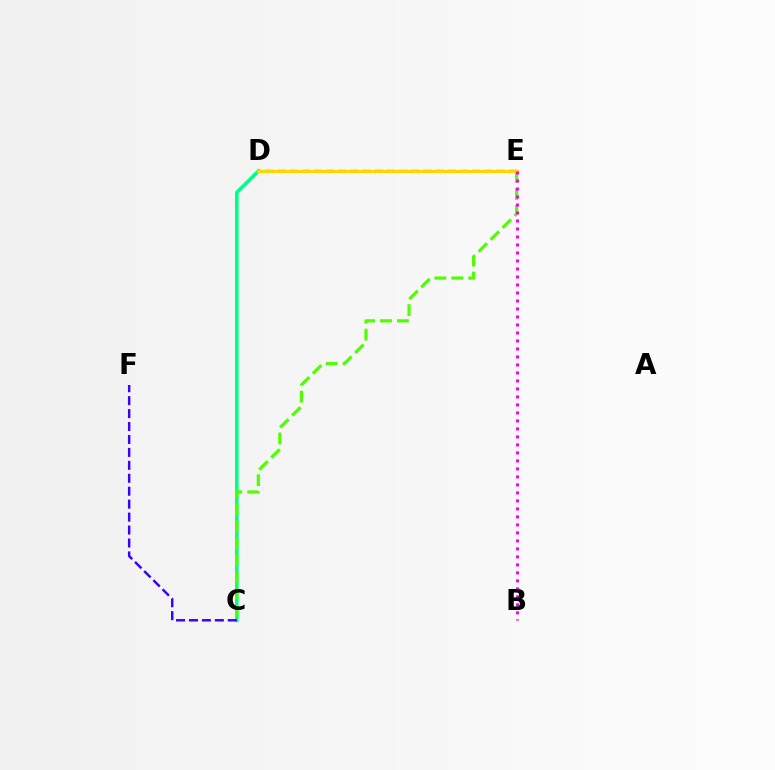{('D', 'E'): [{'color': '#009eff', 'line_style': 'dotted', 'thickness': 2.02}, {'color': '#ff0000', 'line_style': 'dashed', 'thickness': 1.65}, {'color': '#ffd500', 'line_style': 'solid', 'thickness': 2.17}], ('C', 'D'): [{'color': '#00ff86', 'line_style': 'solid', 'thickness': 2.58}], ('C', 'E'): [{'color': '#4fff00', 'line_style': 'dashed', 'thickness': 2.3}], ('C', 'F'): [{'color': '#3700ff', 'line_style': 'dashed', 'thickness': 1.76}], ('B', 'E'): [{'color': '#ff00ed', 'line_style': 'dotted', 'thickness': 2.17}]}